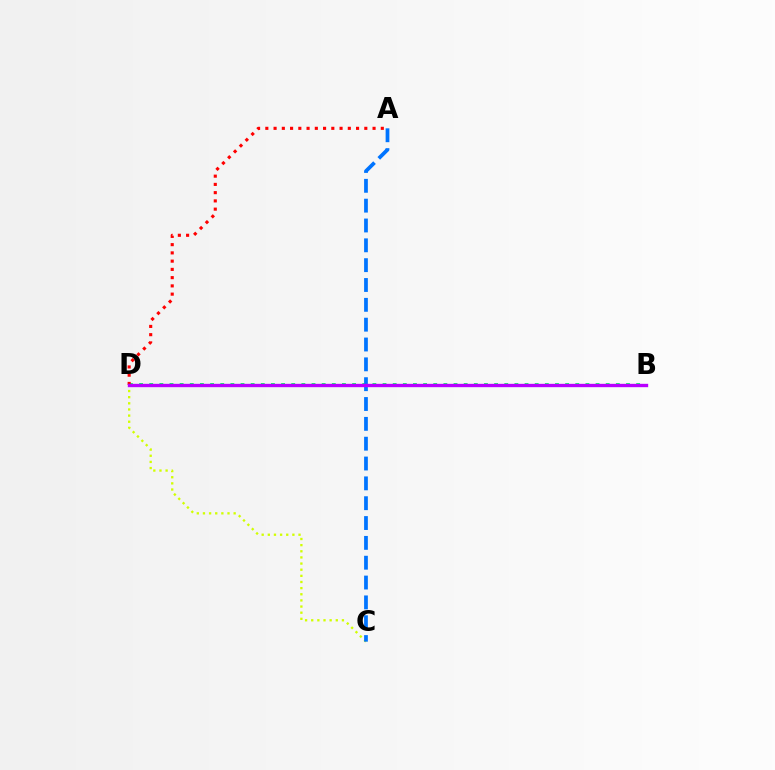{('B', 'D'): [{'color': '#00ff5c', 'line_style': 'dotted', 'thickness': 2.76}, {'color': '#b900ff', 'line_style': 'solid', 'thickness': 2.42}], ('C', 'D'): [{'color': '#d1ff00', 'line_style': 'dotted', 'thickness': 1.67}], ('A', 'C'): [{'color': '#0074ff', 'line_style': 'dashed', 'thickness': 2.69}], ('A', 'D'): [{'color': '#ff0000', 'line_style': 'dotted', 'thickness': 2.24}]}